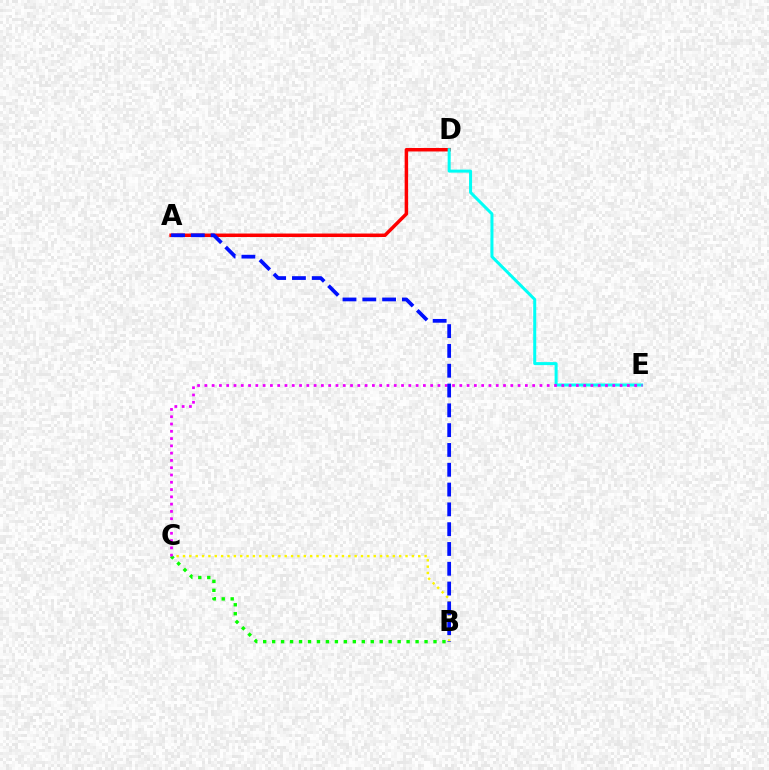{('A', 'D'): [{'color': '#ff0000', 'line_style': 'solid', 'thickness': 2.51}], ('B', 'C'): [{'color': '#fcf500', 'line_style': 'dotted', 'thickness': 1.73}, {'color': '#08ff00', 'line_style': 'dotted', 'thickness': 2.44}], ('D', 'E'): [{'color': '#00fff6', 'line_style': 'solid', 'thickness': 2.17}], ('C', 'E'): [{'color': '#ee00ff', 'line_style': 'dotted', 'thickness': 1.98}], ('A', 'B'): [{'color': '#0010ff', 'line_style': 'dashed', 'thickness': 2.69}]}